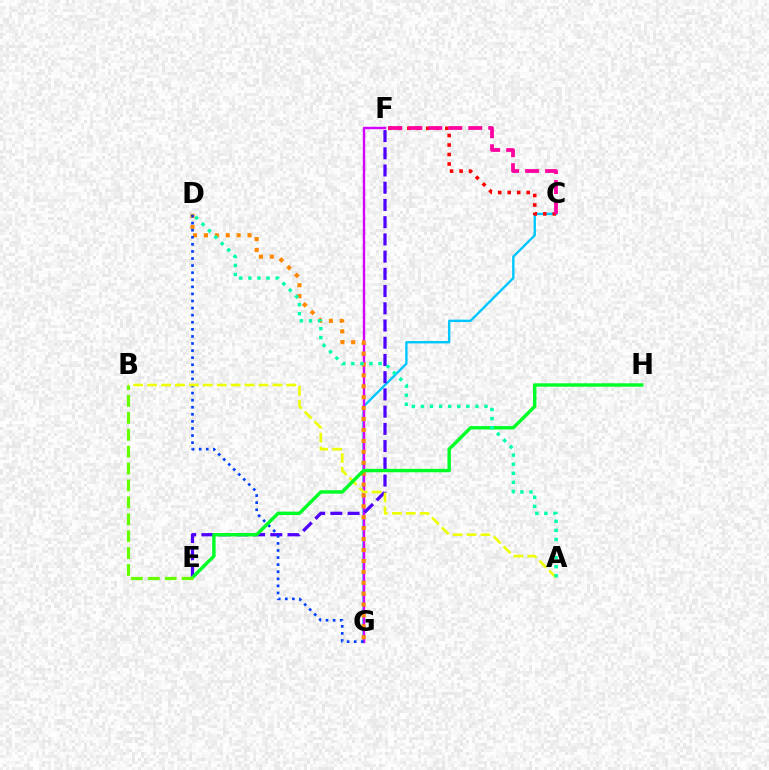{('C', 'G'): [{'color': '#00c7ff', 'line_style': 'solid', 'thickness': 1.72}], ('C', 'F'): [{'color': '#ff0000', 'line_style': 'dotted', 'thickness': 2.58}, {'color': '#ff00a0', 'line_style': 'dashed', 'thickness': 2.71}], ('F', 'G'): [{'color': '#d600ff', 'line_style': 'solid', 'thickness': 1.73}], ('D', 'G'): [{'color': '#ff8800', 'line_style': 'dotted', 'thickness': 2.96}, {'color': '#003fff', 'line_style': 'dotted', 'thickness': 1.92}], ('E', 'F'): [{'color': '#4f00ff', 'line_style': 'dashed', 'thickness': 2.34}], ('A', 'B'): [{'color': '#eeff00', 'line_style': 'dashed', 'thickness': 1.89}], ('E', 'H'): [{'color': '#00ff27', 'line_style': 'solid', 'thickness': 2.47}], ('A', 'D'): [{'color': '#00ffaf', 'line_style': 'dotted', 'thickness': 2.47}], ('B', 'E'): [{'color': '#66ff00', 'line_style': 'dashed', 'thickness': 2.3}]}